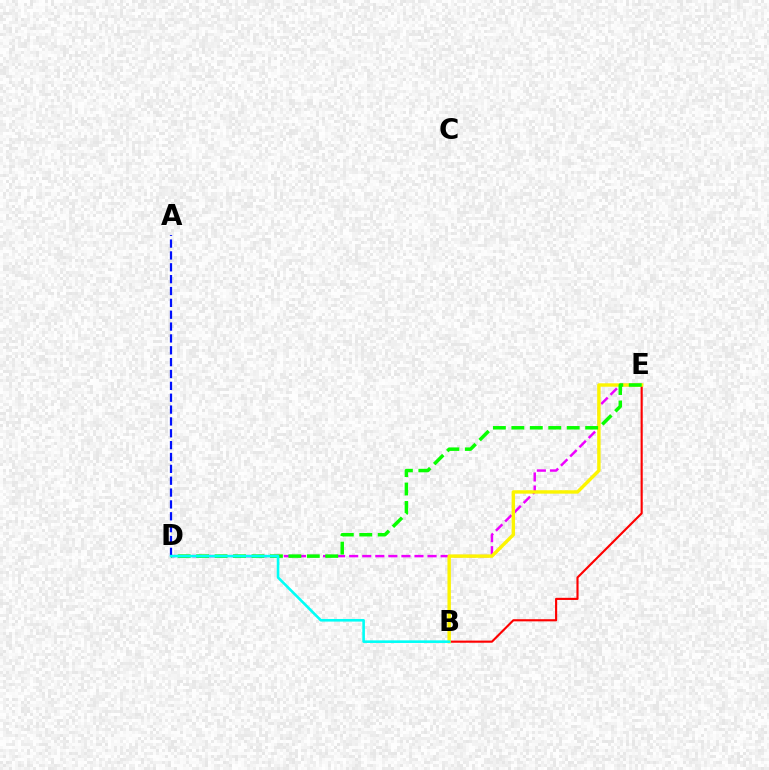{('D', 'E'): [{'color': '#ee00ff', 'line_style': 'dashed', 'thickness': 1.77}, {'color': '#08ff00', 'line_style': 'dashed', 'thickness': 2.51}], ('B', 'E'): [{'color': '#ff0000', 'line_style': 'solid', 'thickness': 1.54}, {'color': '#fcf500', 'line_style': 'solid', 'thickness': 2.46}], ('A', 'D'): [{'color': '#0010ff', 'line_style': 'dashed', 'thickness': 1.61}], ('B', 'D'): [{'color': '#00fff6', 'line_style': 'solid', 'thickness': 1.88}]}